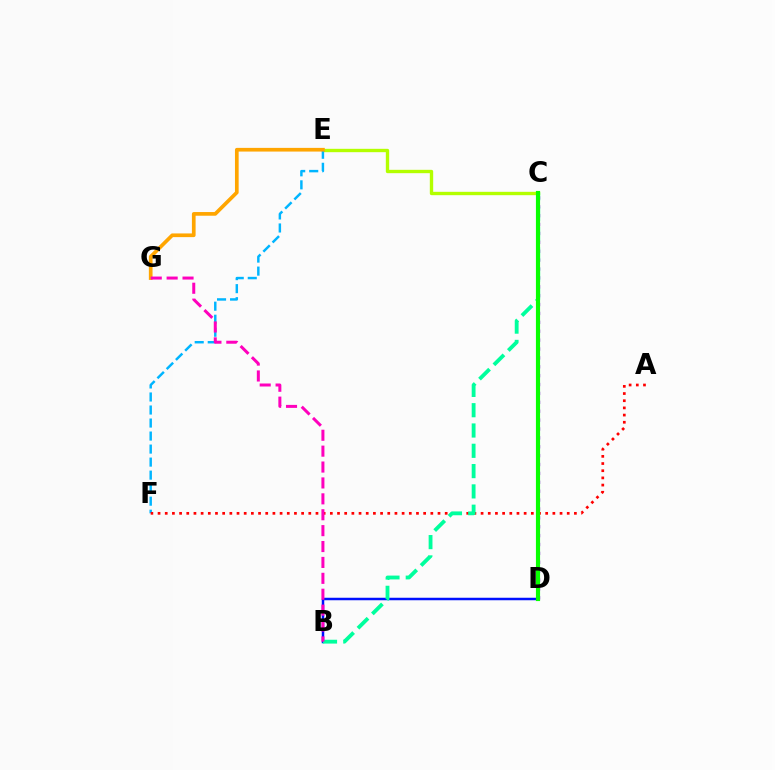{('C', 'E'): [{'color': '#b3ff00', 'line_style': 'solid', 'thickness': 2.42}], ('B', 'D'): [{'color': '#0010ff', 'line_style': 'solid', 'thickness': 1.79}], ('E', 'F'): [{'color': '#00b5ff', 'line_style': 'dashed', 'thickness': 1.77}], ('A', 'F'): [{'color': '#ff0000', 'line_style': 'dotted', 'thickness': 1.95}], ('C', 'D'): [{'color': '#9b00ff', 'line_style': 'dotted', 'thickness': 2.41}, {'color': '#08ff00', 'line_style': 'solid', 'thickness': 2.99}], ('B', 'C'): [{'color': '#00ff9d', 'line_style': 'dashed', 'thickness': 2.76}], ('E', 'G'): [{'color': '#ffa500', 'line_style': 'solid', 'thickness': 2.65}], ('B', 'G'): [{'color': '#ff00bd', 'line_style': 'dashed', 'thickness': 2.16}]}